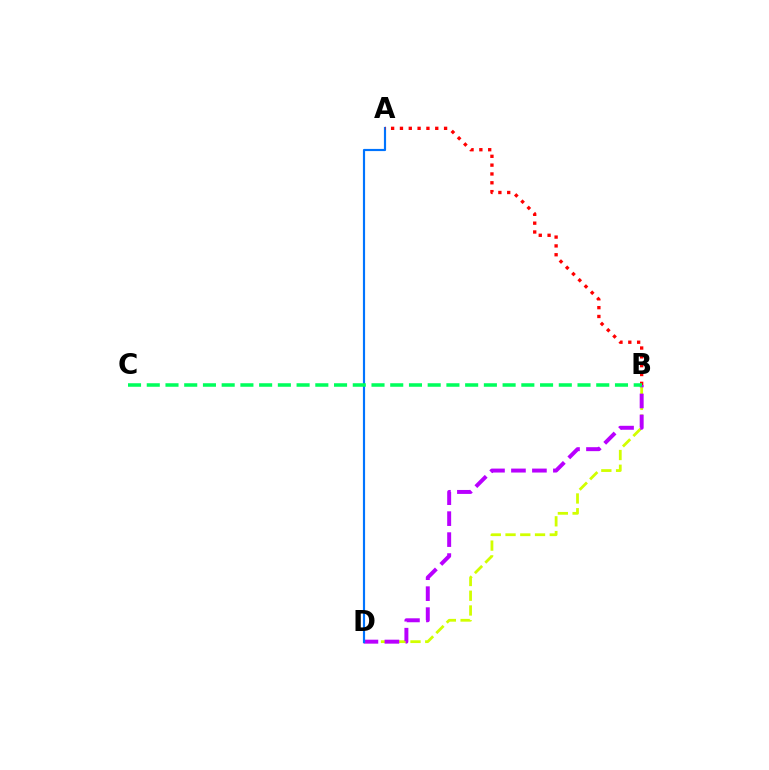{('B', 'D'): [{'color': '#d1ff00', 'line_style': 'dashed', 'thickness': 2.0}, {'color': '#b900ff', 'line_style': 'dashed', 'thickness': 2.85}], ('A', 'D'): [{'color': '#0074ff', 'line_style': 'solid', 'thickness': 1.56}], ('A', 'B'): [{'color': '#ff0000', 'line_style': 'dotted', 'thickness': 2.4}], ('B', 'C'): [{'color': '#00ff5c', 'line_style': 'dashed', 'thickness': 2.54}]}